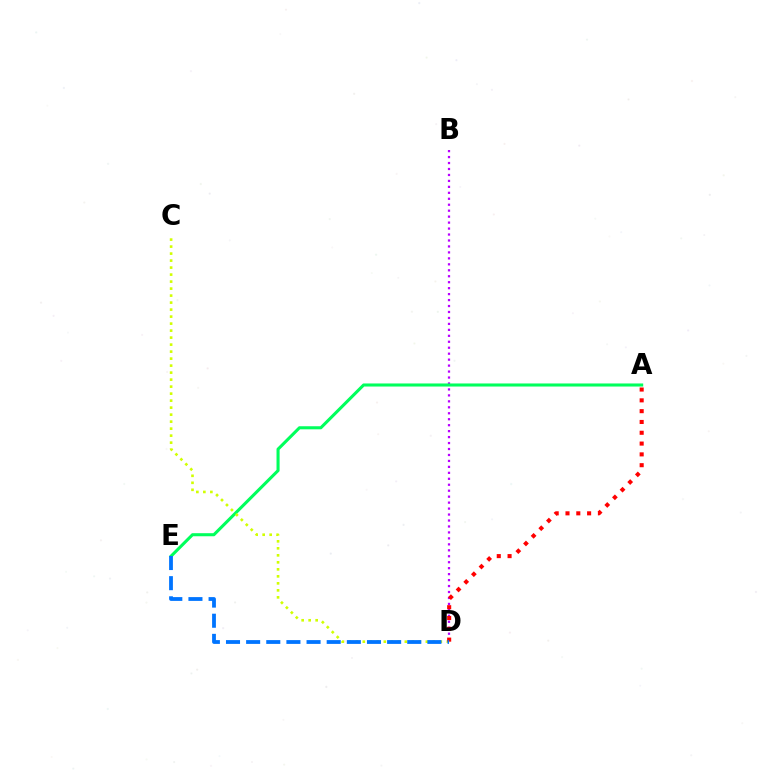{('B', 'D'): [{'color': '#b900ff', 'line_style': 'dotted', 'thickness': 1.62}], ('A', 'E'): [{'color': '#00ff5c', 'line_style': 'solid', 'thickness': 2.21}], ('C', 'D'): [{'color': '#d1ff00', 'line_style': 'dotted', 'thickness': 1.9}], ('A', 'D'): [{'color': '#ff0000', 'line_style': 'dotted', 'thickness': 2.94}], ('D', 'E'): [{'color': '#0074ff', 'line_style': 'dashed', 'thickness': 2.74}]}